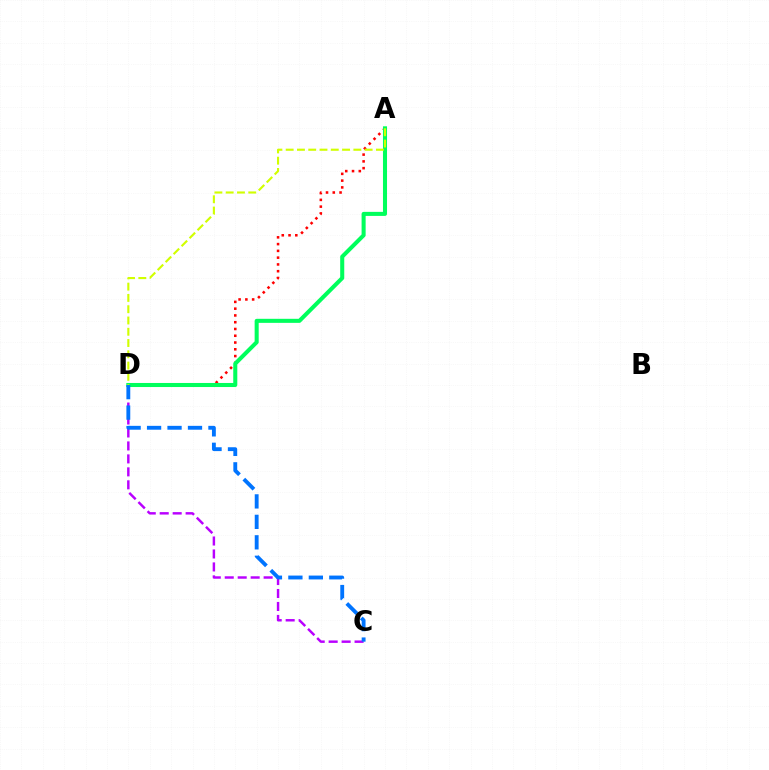{('A', 'D'): [{'color': '#ff0000', 'line_style': 'dotted', 'thickness': 1.84}, {'color': '#00ff5c', 'line_style': 'solid', 'thickness': 2.92}, {'color': '#d1ff00', 'line_style': 'dashed', 'thickness': 1.53}], ('C', 'D'): [{'color': '#b900ff', 'line_style': 'dashed', 'thickness': 1.76}, {'color': '#0074ff', 'line_style': 'dashed', 'thickness': 2.78}]}